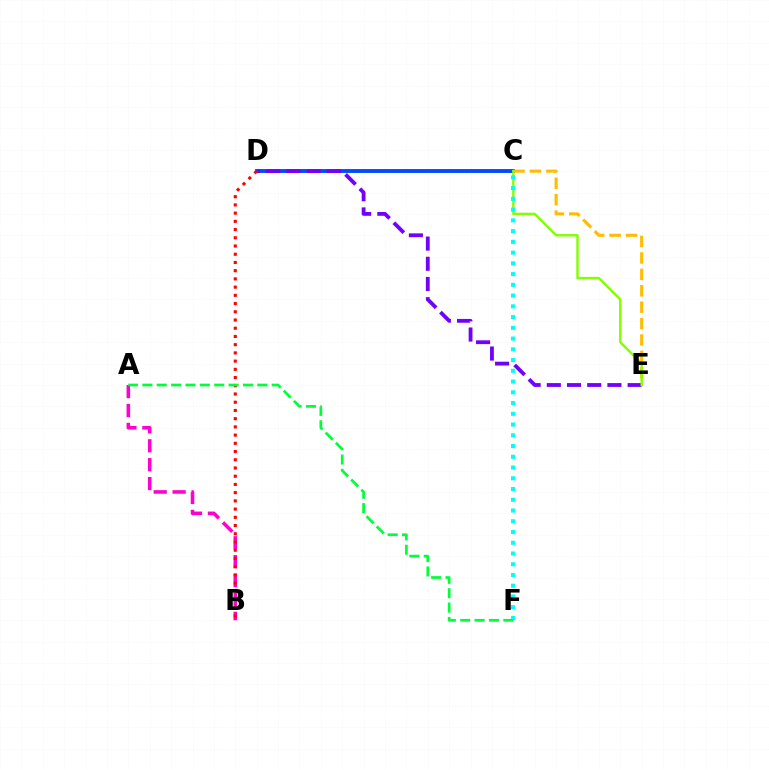{('C', 'D'): [{'color': '#004bff', 'line_style': 'solid', 'thickness': 2.78}], ('C', 'E'): [{'color': '#ffbd00', 'line_style': 'dashed', 'thickness': 2.23}, {'color': '#84ff00', 'line_style': 'solid', 'thickness': 1.73}], ('D', 'E'): [{'color': '#7200ff', 'line_style': 'dashed', 'thickness': 2.74}], ('C', 'F'): [{'color': '#00fff6', 'line_style': 'dotted', 'thickness': 2.92}], ('A', 'B'): [{'color': '#ff00cf', 'line_style': 'dashed', 'thickness': 2.57}], ('B', 'D'): [{'color': '#ff0000', 'line_style': 'dotted', 'thickness': 2.23}], ('A', 'F'): [{'color': '#00ff39', 'line_style': 'dashed', 'thickness': 1.95}]}